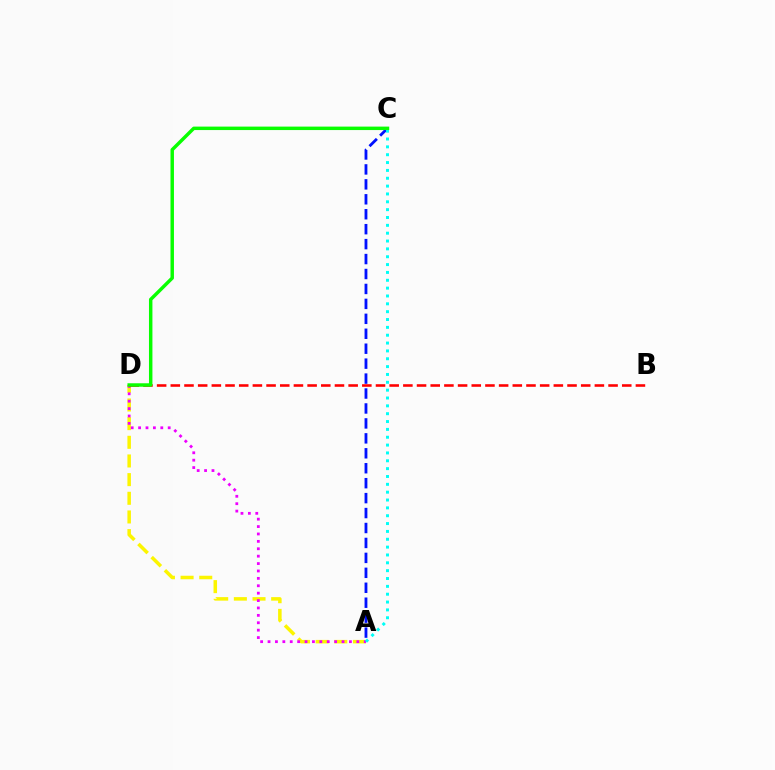{('A', 'C'): [{'color': '#0010ff', 'line_style': 'dashed', 'thickness': 2.03}, {'color': '#00fff6', 'line_style': 'dotted', 'thickness': 2.13}], ('A', 'D'): [{'color': '#fcf500', 'line_style': 'dashed', 'thickness': 2.54}, {'color': '#ee00ff', 'line_style': 'dotted', 'thickness': 2.01}], ('B', 'D'): [{'color': '#ff0000', 'line_style': 'dashed', 'thickness': 1.86}], ('C', 'D'): [{'color': '#08ff00', 'line_style': 'solid', 'thickness': 2.49}]}